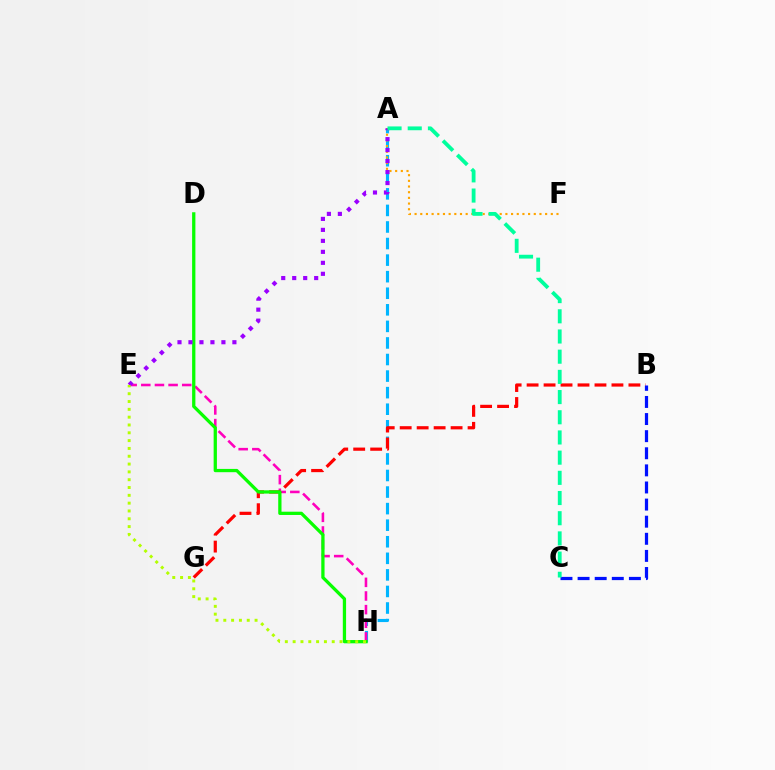{('A', 'H'): [{'color': '#00b5ff', 'line_style': 'dashed', 'thickness': 2.25}], ('E', 'H'): [{'color': '#ff00bd', 'line_style': 'dashed', 'thickness': 1.85}, {'color': '#b3ff00', 'line_style': 'dotted', 'thickness': 2.12}], ('B', 'G'): [{'color': '#ff0000', 'line_style': 'dashed', 'thickness': 2.31}], ('A', 'F'): [{'color': '#ffa500', 'line_style': 'dotted', 'thickness': 1.54}], ('D', 'H'): [{'color': '#08ff00', 'line_style': 'solid', 'thickness': 2.36}], ('A', 'E'): [{'color': '#9b00ff', 'line_style': 'dotted', 'thickness': 2.98}], ('B', 'C'): [{'color': '#0010ff', 'line_style': 'dashed', 'thickness': 2.32}], ('A', 'C'): [{'color': '#00ff9d', 'line_style': 'dashed', 'thickness': 2.74}]}